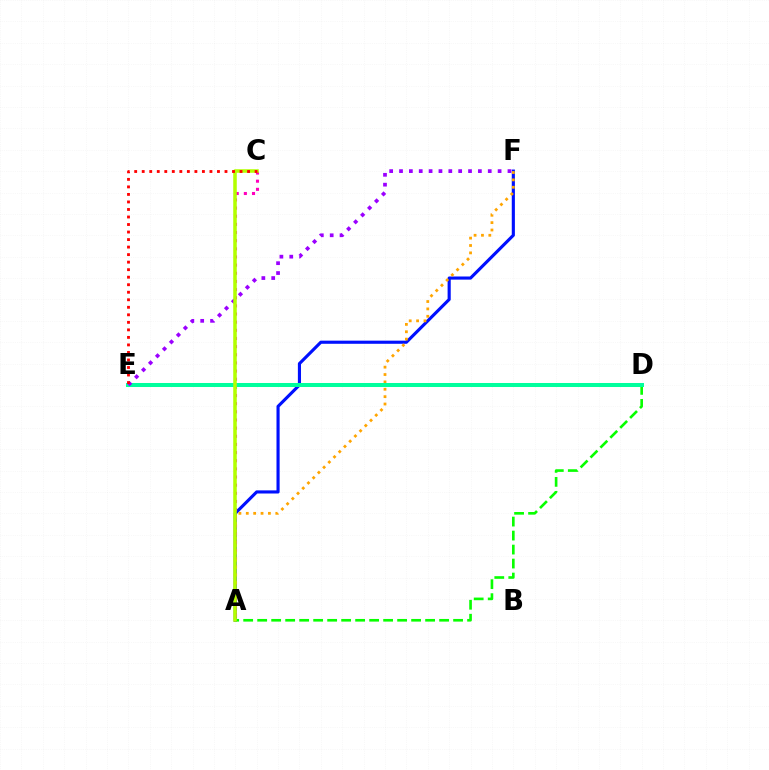{('A', 'F'): [{'color': '#0010ff', 'line_style': 'solid', 'thickness': 2.25}, {'color': '#ffa500', 'line_style': 'dotted', 'thickness': 2.0}], ('A', 'C'): [{'color': '#ff00bd', 'line_style': 'dotted', 'thickness': 2.21}, {'color': '#b3ff00', 'line_style': 'solid', 'thickness': 2.55}], ('D', 'E'): [{'color': '#00b5ff', 'line_style': 'dashed', 'thickness': 1.8}, {'color': '#00ff9d', 'line_style': 'solid', 'thickness': 2.89}], ('A', 'D'): [{'color': '#08ff00', 'line_style': 'dashed', 'thickness': 1.9}], ('E', 'F'): [{'color': '#9b00ff', 'line_style': 'dotted', 'thickness': 2.68}], ('C', 'E'): [{'color': '#ff0000', 'line_style': 'dotted', 'thickness': 2.04}]}